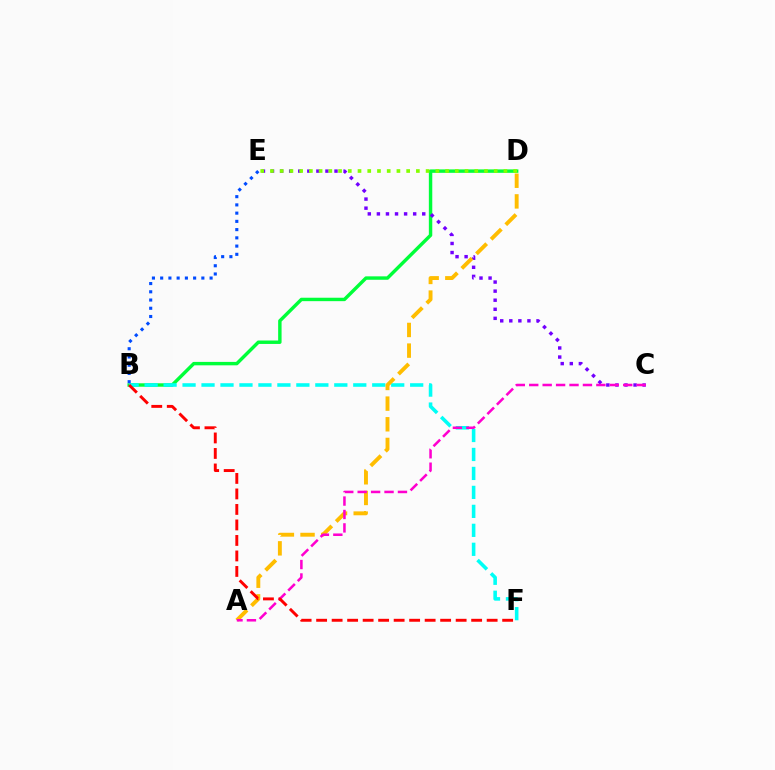{('B', 'D'): [{'color': '#00ff39', 'line_style': 'solid', 'thickness': 2.47}], ('B', 'F'): [{'color': '#00fff6', 'line_style': 'dashed', 'thickness': 2.58}, {'color': '#ff0000', 'line_style': 'dashed', 'thickness': 2.11}], ('C', 'E'): [{'color': '#7200ff', 'line_style': 'dotted', 'thickness': 2.46}], ('A', 'D'): [{'color': '#ffbd00', 'line_style': 'dashed', 'thickness': 2.81}], ('A', 'C'): [{'color': '#ff00cf', 'line_style': 'dashed', 'thickness': 1.82}], ('D', 'E'): [{'color': '#84ff00', 'line_style': 'dotted', 'thickness': 2.64}], ('B', 'E'): [{'color': '#004bff', 'line_style': 'dotted', 'thickness': 2.24}]}